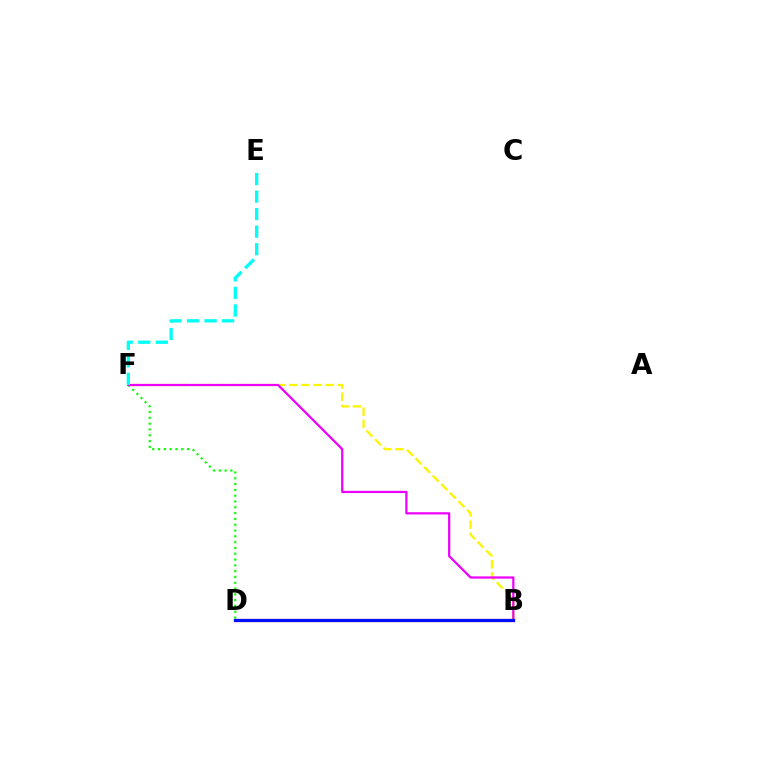{('D', 'F'): [{'color': '#08ff00', 'line_style': 'dotted', 'thickness': 1.58}], ('B', 'D'): [{'color': '#ff0000', 'line_style': 'solid', 'thickness': 2.26}, {'color': '#0010ff', 'line_style': 'solid', 'thickness': 2.3}], ('B', 'F'): [{'color': '#fcf500', 'line_style': 'dashed', 'thickness': 1.65}, {'color': '#ee00ff', 'line_style': 'solid', 'thickness': 1.61}], ('E', 'F'): [{'color': '#00fff6', 'line_style': 'dashed', 'thickness': 2.38}]}